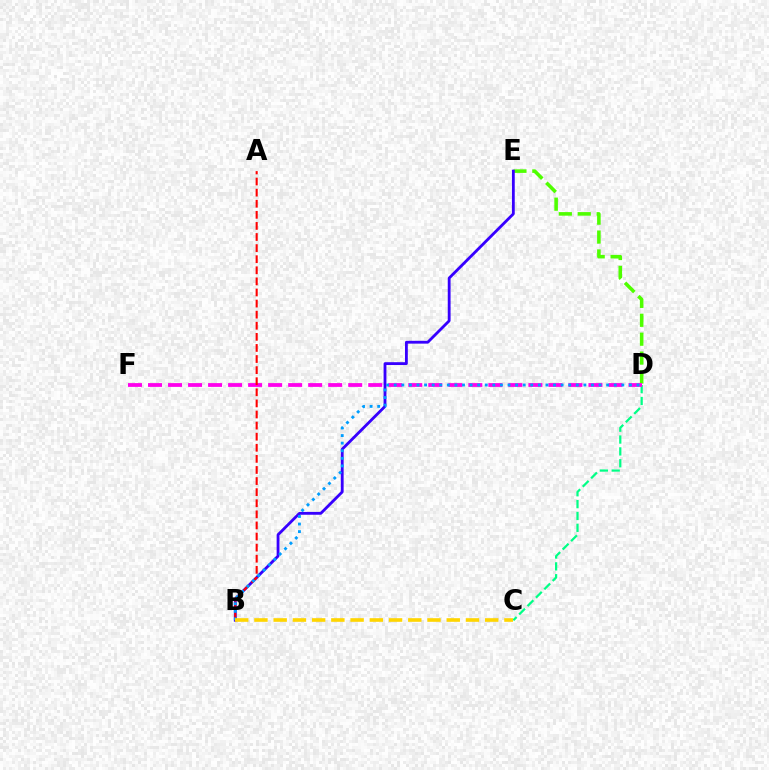{('C', 'D'): [{'color': '#00ff86', 'line_style': 'dashed', 'thickness': 1.61}], ('D', 'E'): [{'color': '#4fff00', 'line_style': 'dashed', 'thickness': 2.57}], ('D', 'F'): [{'color': '#ff00ed', 'line_style': 'dashed', 'thickness': 2.72}], ('B', 'E'): [{'color': '#3700ff', 'line_style': 'solid', 'thickness': 2.04}], ('A', 'B'): [{'color': '#ff0000', 'line_style': 'dashed', 'thickness': 1.51}], ('B', 'D'): [{'color': '#009eff', 'line_style': 'dotted', 'thickness': 2.06}], ('B', 'C'): [{'color': '#ffd500', 'line_style': 'dashed', 'thickness': 2.61}]}